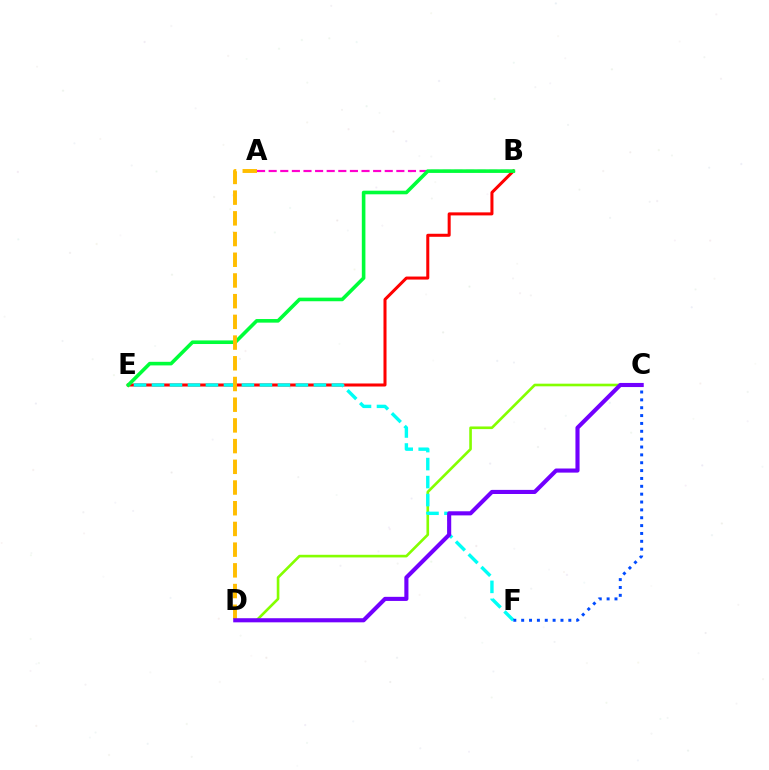{('B', 'E'): [{'color': '#ff0000', 'line_style': 'solid', 'thickness': 2.18}, {'color': '#00ff39', 'line_style': 'solid', 'thickness': 2.59}], ('C', 'D'): [{'color': '#84ff00', 'line_style': 'solid', 'thickness': 1.89}, {'color': '#7200ff', 'line_style': 'solid', 'thickness': 2.96}], ('A', 'B'): [{'color': '#ff00cf', 'line_style': 'dashed', 'thickness': 1.58}], ('E', 'F'): [{'color': '#00fff6', 'line_style': 'dashed', 'thickness': 2.44}], ('C', 'F'): [{'color': '#004bff', 'line_style': 'dotted', 'thickness': 2.14}], ('A', 'D'): [{'color': '#ffbd00', 'line_style': 'dashed', 'thickness': 2.81}]}